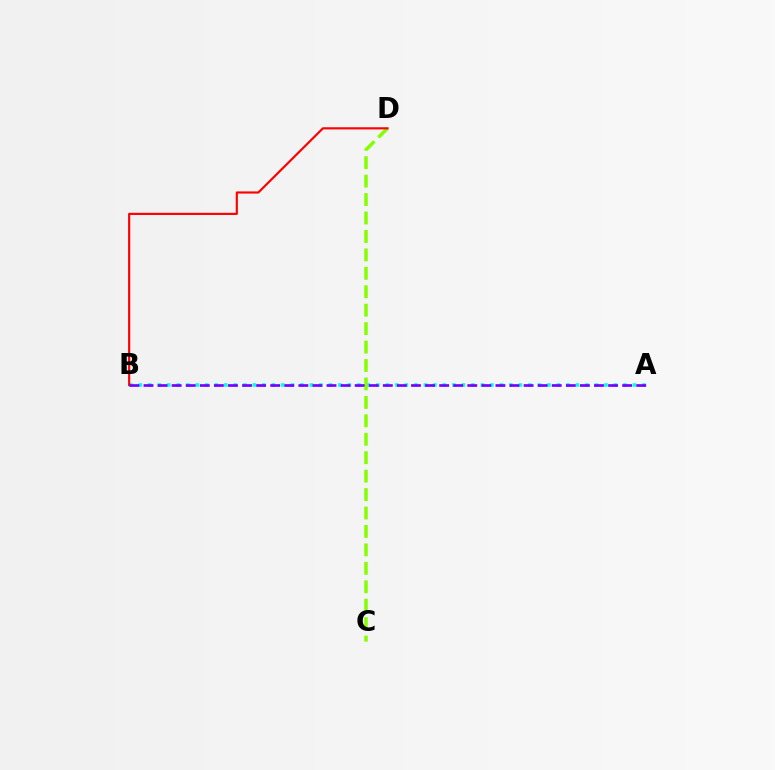{('A', 'B'): [{'color': '#00fff6', 'line_style': 'dotted', 'thickness': 2.58}, {'color': '#7200ff', 'line_style': 'dashed', 'thickness': 1.91}], ('C', 'D'): [{'color': '#84ff00', 'line_style': 'dashed', 'thickness': 2.5}], ('B', 'D'): [{'color': '#ff0000', 'line_style': 'solid', 'thickness': 1.56}]}